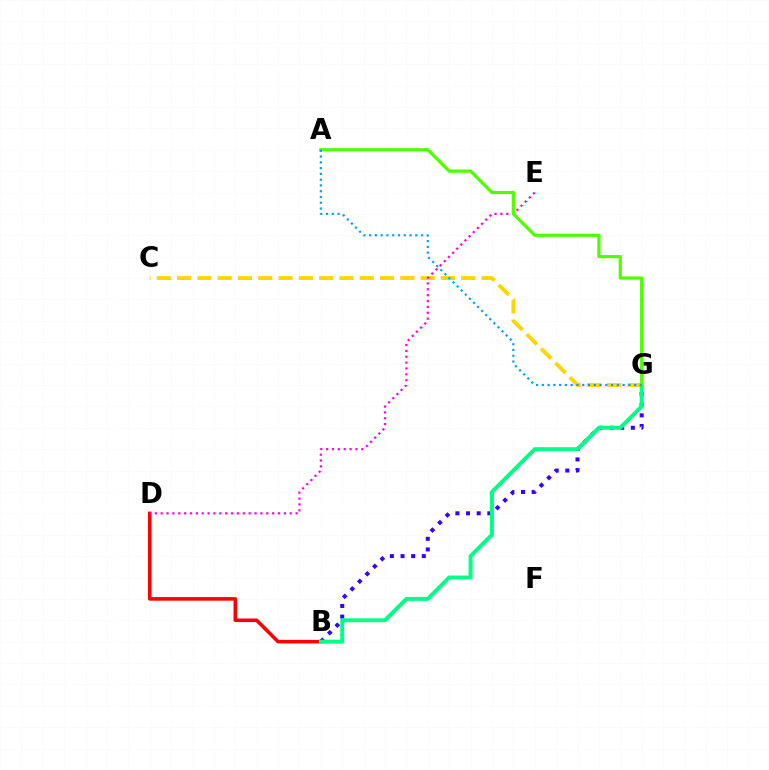{('B', 'D'): [{'color': '#ff0000', 'line_style': 'solid', 'thickness': 2.56}], ('C', 'G'): [{'color': '#ffd500', 'line_style': 'dashed', 'thickness': 2.76}], ('B', 'G'): [{'color': '#3700ff', 'line_style': 'dotted', 'thickness': 2.89}, {'color': '#00ff86', 'line_style': 'solid', 'thickness': 2.85}], ('D', 'E'): [{'color': '#ff00ed', 'line_style': 'dotted', 'thickness': 1.59}], ('A', 'G'): [{'color': '#4fff00', 'line_style': 'solid', 'thickness': 2.31}, {'color': '#009eff', 'line_style': 'dotted', 'thickness': 1.57}]}